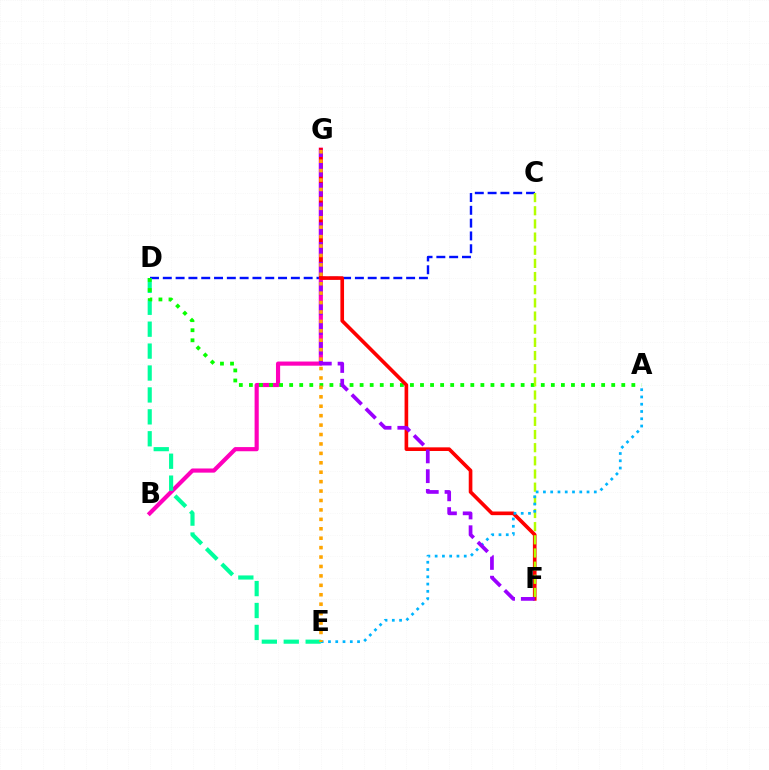{('C', 'D'): [{'color': '#0010ff', 'line_style': 'dashed', 'thickness': 1.74}], ('B', 'G'): [{'color': '#ff00bd', 'line_style': 'solid', 'thickness': 2.99}], ('D', 'E'): [{'color': '#00ff9d', 'line_style': 'dashed', 'thickness': 2.98}], ('A', 'D'): [{'color': '#08ff00', 'line_style': 'dotted', 'thickness': 2.73}], ('F', 'G'): [{'color': '#ff0000', 'line_style': 'solid', 'thickness': 2.63}, {'color': '#9b00ff', 'line_style': 'dashed', 'thickness': 2.69}], ('C', 'F'): [{'color': '#b3ff00', 'line_style': 'dashed', 'thickness': 1.79}], ('A', 'E'): [{'color': '#00b5ff', 'line_style': 'dotted', 'thickness': 1.97}], ('E', 'G'): [{'color': '#ffa500', 'line_style': 'dotted', 'thickness': 2.56}]}